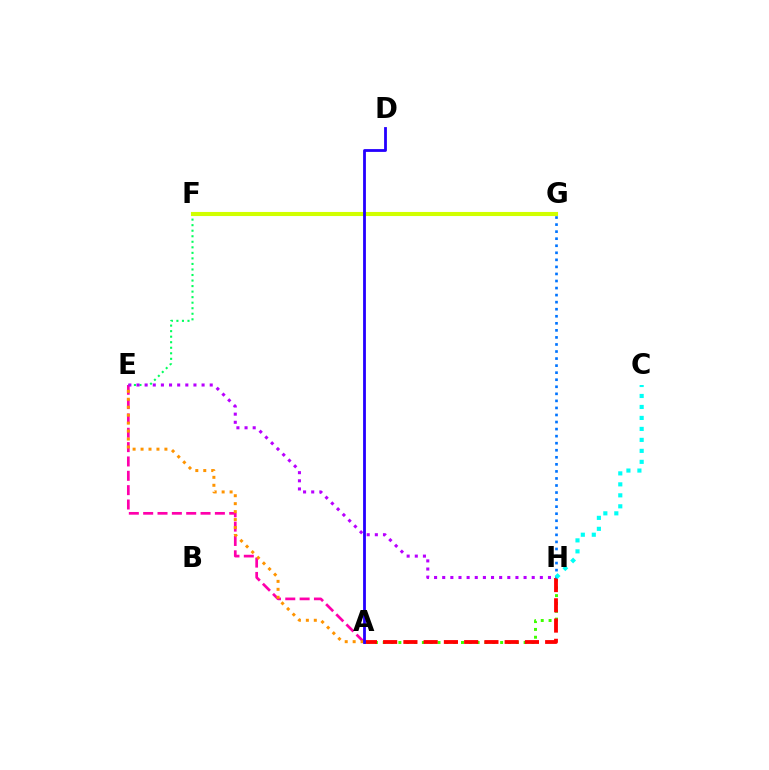{('A', 'H'): [{'color': '#3dff00', 'line_style': 'dotted', 'thickness': 2.13}, {'color': '#ff0000', 'line_style': 'dashed', 'thickness': 2.75}], ('G', 'H'): [{'color': '#0074ff', 'line_style': 'dotted', 'thickness': 1.92}], ('E', 'F'): [{'color': '#00ff5c', 'line_style': 'dotted', 'thickness': 1.5}], ('A', 'E'): [{'color': '#ff00ac', 'line_style': 'dashed', 'thickness': 1.95}, {'color': '#ff9400', 'line_style': 'dotted', 'thickness': 2.16}], ('E', 'H'): [{'color': '#b900ff', 'line_style': 'dotted', 'thickness': 2.21}], ('F', 'G'): [{'color': '#d1ff00', 'line_style': 'solid', 'thickness': 2.95}], ('C', 'H'): [{'color': '#00fff6', 'line_style': 'dotted', 'thickness': 2.98}], ('A', 'D'): [{'color': '#2500ff', 'line_style': 'solid', 'thickness': 2.02}]}